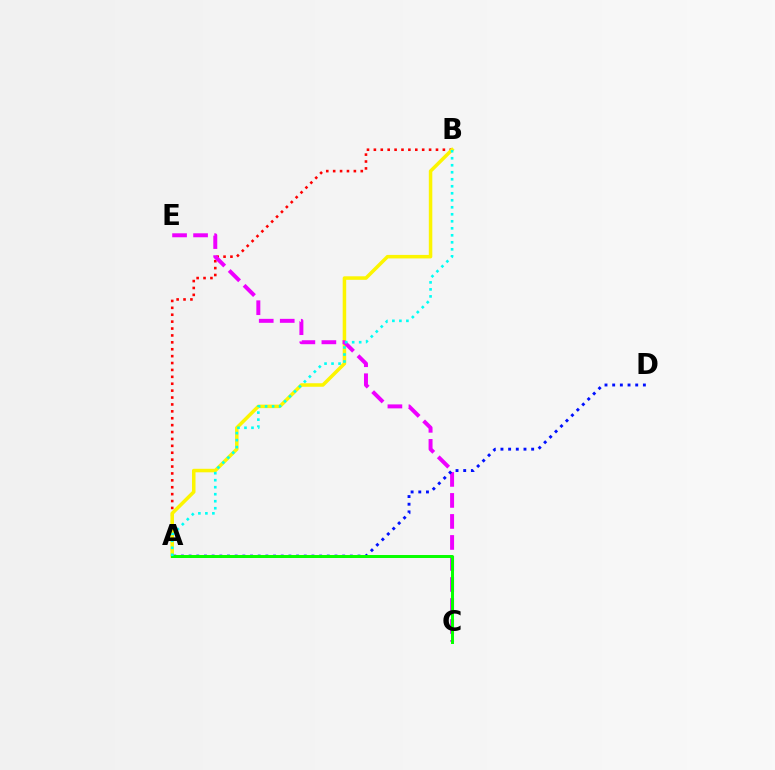{('A', 'B'): [{'color': '#ff0000', 'line_style': 'dotted', 'thickness': 1.87}, {'color': '#fcf500', 'line_style': 'solid', 'thickness': 2.53}, {'color': '#00fff6', 'line_style': 'dotted', 'thickness': 1.9}], ('C', 'E'): [{'color': '#ee00ff', 'line_style': 'dashed', 'thickness': 2.85}], ('A', 'D'): [{'color': '#0010ff', 'line_style': 'dotted', 'thickness': 2.09}], ('A', 'C'): [{'color': '#08ff00', 'line_style': 'solid', 'thickness': 2.15}]}